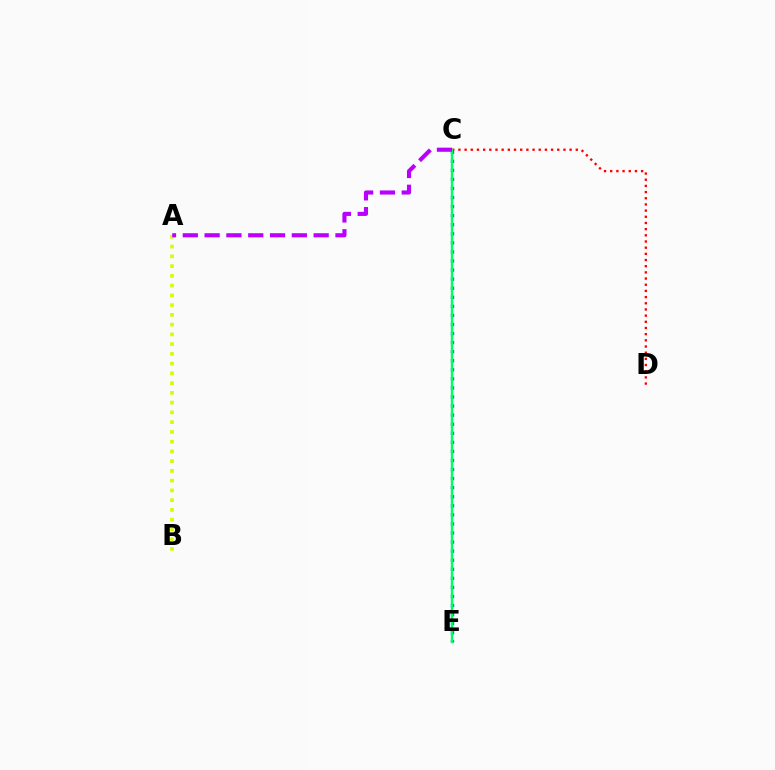{('C', 'E'): [{'color': '#0074ff', 'line_style': 'dotted', 'thickness': 2.46}, {'color': '#00ff5c', 'line_style': 'solid', 'thickness': 1.74}], ('A', 'B'): [{'color': '#d1ff00', 'line_style': 'dotted', 'thickness': 2.65}], ('C', 'D'): [{'color': '#ff0000', 'line_style': 'dotted', 'thickness': 1.68}], ('A', 'C'): [{'color': '#b900ff', 'line_style': 'dashed', 'thickness': 2.96}]}